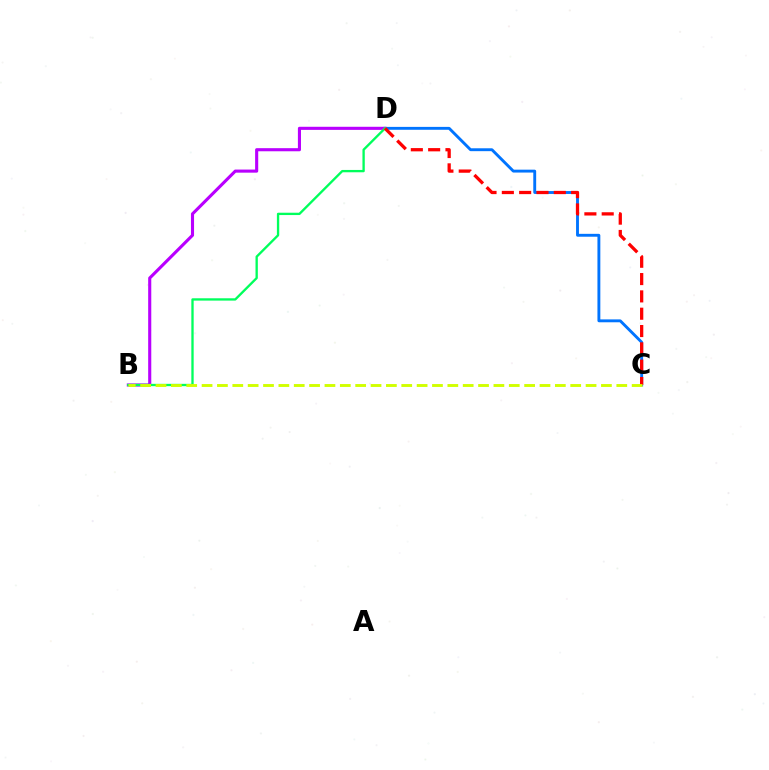{('C', 'D'): [{'color': '#0074ff', 'line_style': 'solid', 'thickness': 2.08}, {'color': '#ff0000', 'line_style': 'dashed', 'thickness': 2.35}], ('B', 'D'): [{'color': '#b900ff', 'line_style': 'solid', 'thickness': 2.23}, {'color': '#00ff5c', 'line_style': 'solid', 'thickness': 1.68}], ('B', 'C'): [{'color': '#d1ff00', 'line_style': 'dashed', 'thickness': 2.09}]}